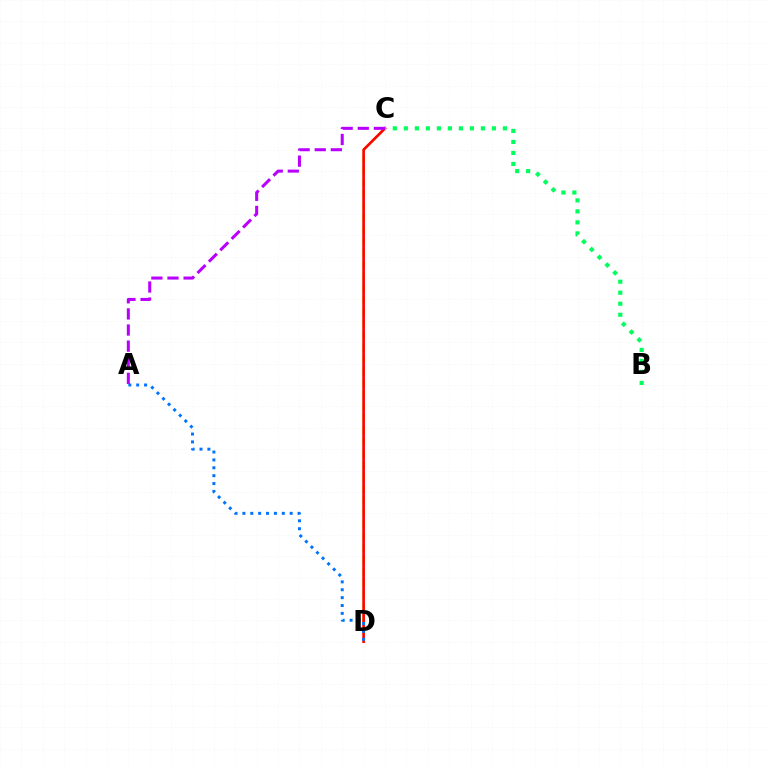{('C', 'D'): [{'color': '#d1ff00', 'line_style': 'dashed', 'thickness': 1.6}, {'color': '#ff0000', 'line_style': 'solid', 'thickness': 1.89}], ('A', 'D'): [{'color': '#0074ff', 'line_style': 'dotted', 'thickness': 2.14}], ('A', 'C'): [{'color': '#b900ff', 'line_style': 'dashed', 'thickness': 2.19}], ('B', 'C'): [{'color': '#00ff5c', 'line_style': 'dotted', 'thickness': 2.99}]}